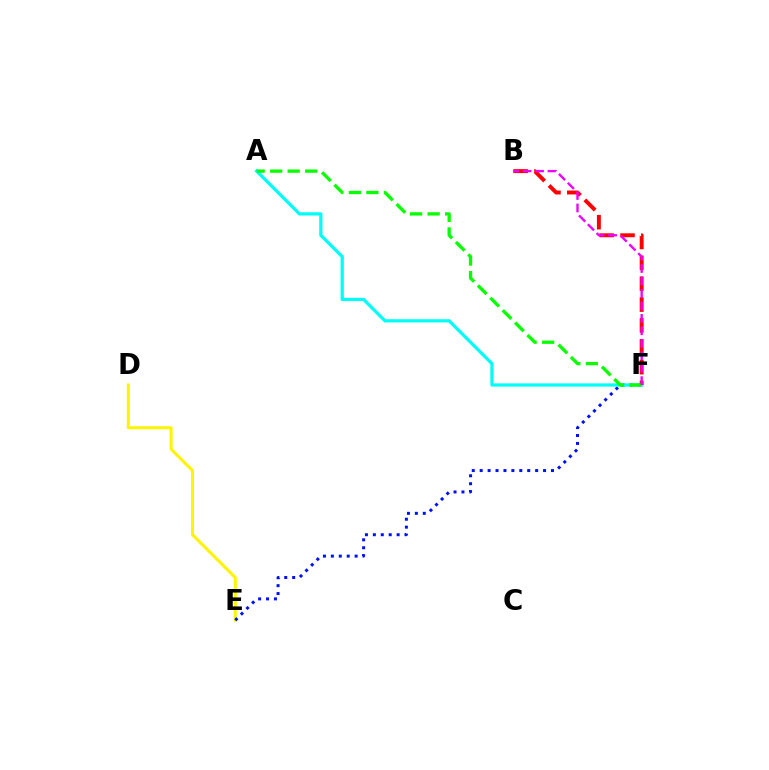{('D', 'E'): [{'color': '#fcf500', 'line_style': 'solid', 'thickness': 2.18}], ('E', 'F'): [{'color': '#0010ff', 'line_style': 'dotted', 'thickness': 2.15}], ('A', 'F'): [{'color': '#00fff6', 'line_style': 'solid', 'thickness': 2.34}, {'color': '#08ff00', 'line_style': 'dashed', 'thickness': 2.38}], ('B', 'F'): [{'color': '#ff0000', 'line_style': 'dashed', 'thickness': 2.83}, {'color': '#ee00ff', 'line_style': 'dashed', 'thickness': 1.69}]}